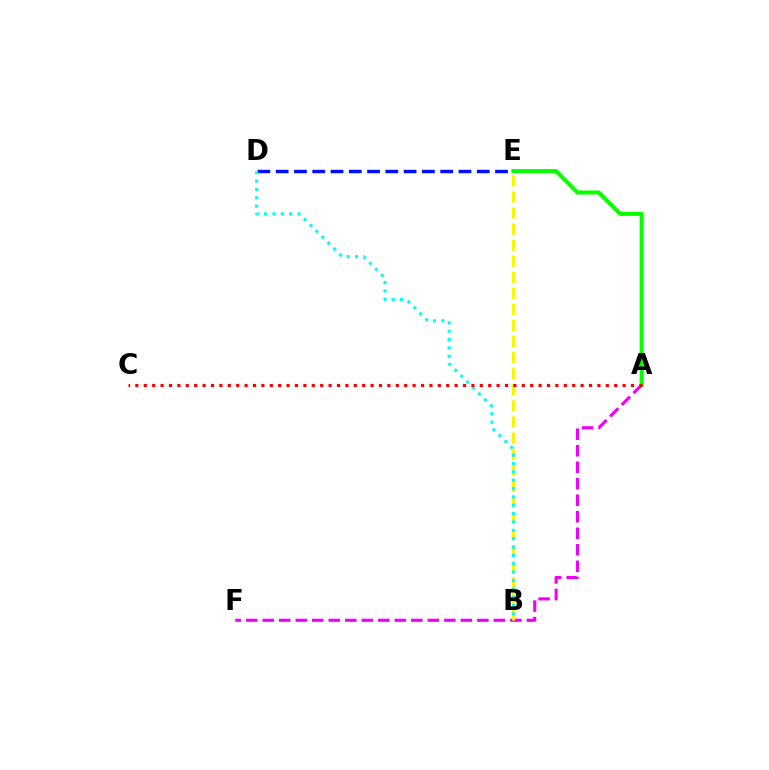{('A', 'F'): [{'color': '#ee00ff', 'line_style': 'dashed', 'thickness': 2.24}], ('B', 'E'): [{'color': '#fcf500', 'line_style': 'dashed', 'thickness': 2.18}], ('D', 'E'): [{'color': '#0010ff', 'line_style': 'dashed', 'thickness': 2.48}], ('B', 'D'): [{'color': '#00fff6', 'line_style': 'dotted', 'thickness': 2.27}], ('A', 'E'): [{'color': '#08ff00', 'line_style': 'solid', 'thickness': 2.92}], ('A', 'C'): [{'color': '#ff0000', 'line_style': 'dotted', 'thickness': 2.28}]}